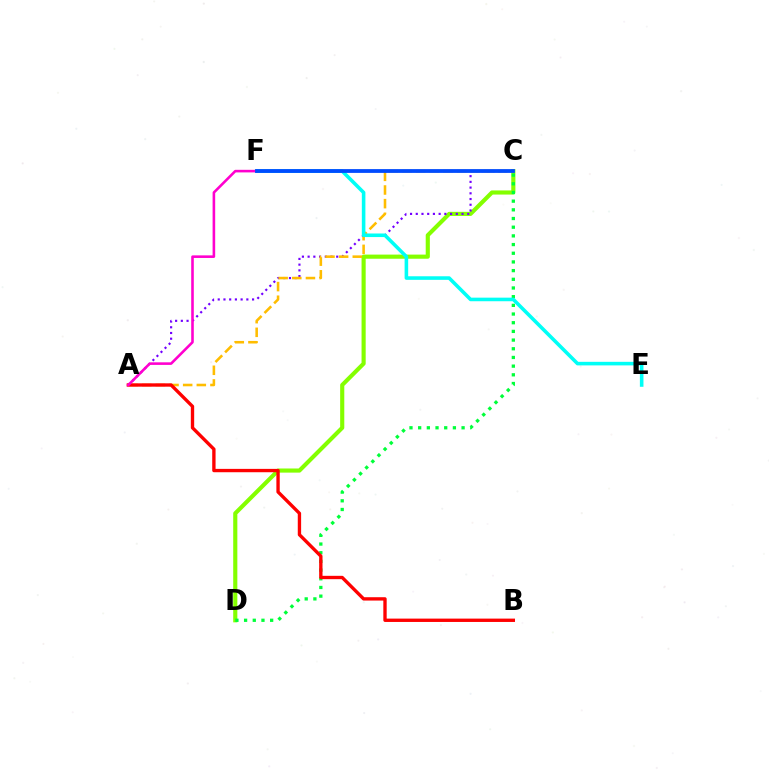{('C', 'D'): [{'color': '#84ff00', 'line_style': 'solid', 'thickness': 2.98}, {'color': '#00ff39', 'line_style': 'dotted', 'thickness': 2.36}], ('A', 'C'): [{'color': '#7200ff', 'line_style': 'dotted', 'thickness': 1.55}, {'color': '#ffbd00', 'line_style': 'dashed', 'thickness': 1.85}], ('E', 'F'): [{'color': '#00fff6', 'line_style': 'solid', 'thickness': 2.58}], ('A', 'B'): [{'color': '#ff0000', 'line_style': 'solid', 'thickness': 2.41}], ('A', 'F'): [{'color': '#ff00cf', 'line_style': 'solid', 'thickness': 1.86}], ('C', 'F'): [{'color': '#004bff', 'line_style': 'solid', 'thickness': 2.73}]}